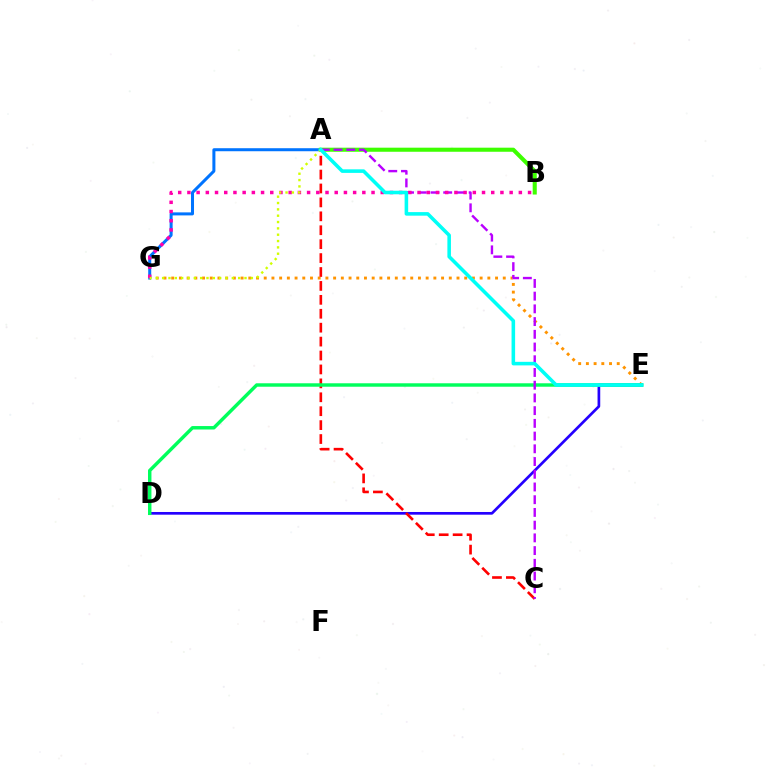{('D', 'E'): [{'color': '#2500ff', 'line_style': 'solid', 'thickness': 1.94}, {'color': '#00ff5c', 'line_style': 'solid', 'thickness': 2.48}], ('A', 'G'): [{'color': '#0074ff', 'line_style': 'solid', 'thickness': 2.17}, {'color': '#d1ff00', 'line_style': 'dotted', 'thickness': 1.72}], ('E', 'G'): [{'color': '#ff9400', 'line_style': 'dotted', 'thickness': 2.1}], ('A', 'C'): [{'color': '#ff0000', 'line_style': 'dashed', 'thickness': 1.89}, {'color': '#b900ff', 'line_style': 'dashed', 'thickness': 1.73}], ('A', 'B'): [{'color': '#3dff00', 'line_style': 'solid', 'thickness': 2.94}], ('B', 'G'): [{'color': '#ff00ac', 'line_style': 'dotted', 'thickness': 2.5}], ('A', 'E'): [{'color': '#00fff6', 'line_style': 'solid', 'thickness': 2.56}]}